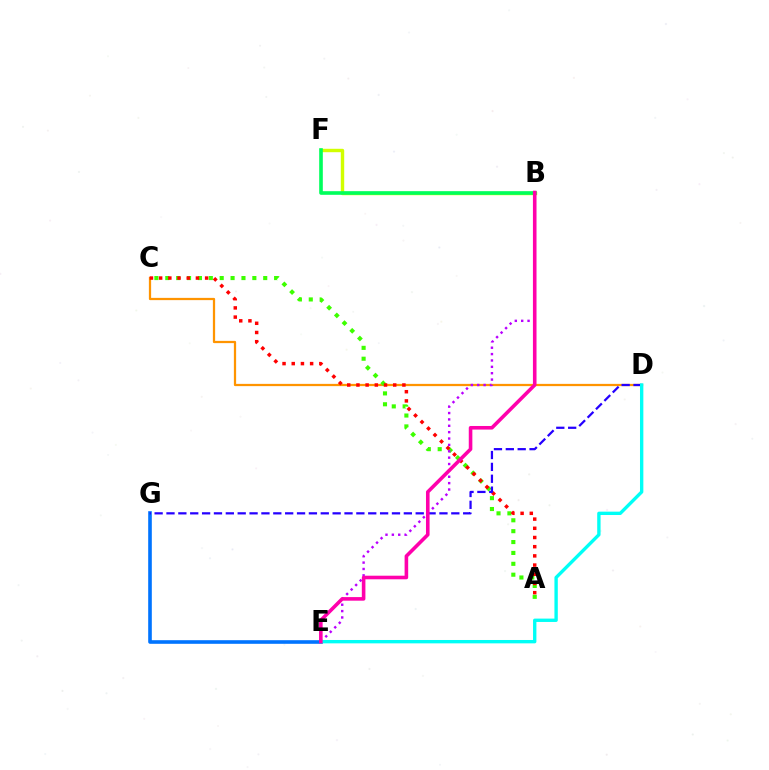{('B', 'F'): [{'color': '#d1ff00', 'line_style': 'solid', 'thickness': 2.46}, {'color': '#00ff5c', 'line_style': 'solid', 'thickness': 2.61}], ('C', 'D'): [{'color': '#ff9400', 'line_style': 'solid', 'thickness': 1.62}], ('A', 'C'): [{'color': '#3dff00', 'line_style': 'dotted', 'thickness': 2.96}, {'color': '#ff0000', 'line_style': 'dotted', 'thickness': 2.5}], ('E', 'G'): [{'color': '#0074ff', 'line_style': 'solid', 'thickness': 2.6}], ('D', 'G'): [{'color': '#2500ff', 'line_style': 'dashed', 'thickness': 1.61}], ('B', 'E'): [{'color': '#b900ff', 'line_style': 'dotted', 'thickness': 1.73}, {'color': '#ff00ac', 'line_style': 'solid', 'thickness': 2.59}], ('D', 'E'): [{'color': '#00fff6', 'line_style': 'solid', 'thickness': 2.42}]}